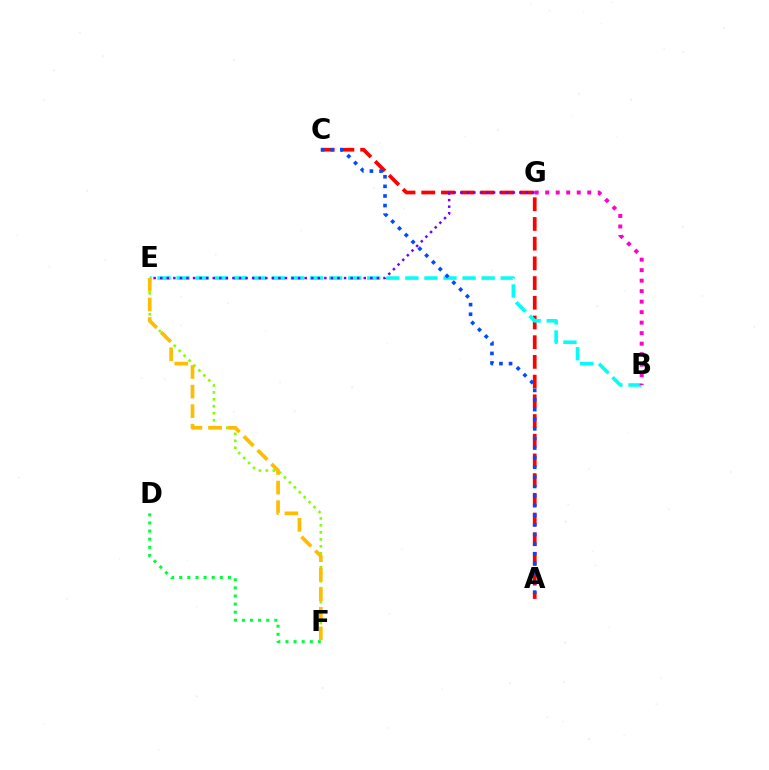{('A', 'C'): [{'color': '#ff0000', 'line_style': 'dashed', 'thickness': 2.68}, {'color': '#004bff', 'line_style': 'dotted', 'thickness': 2.61}], ('B', 'E'): [{'color': '#00fff6', 'line_style': 'dashed', 'thickness': 2.59}], ('E', 'F'): [{'color': '#84ff00', 'line_style': 'dotted', 'thickness': 1.9}, {'color': '#ffbd00', 'line_style': 'dashed', 'thickness': 2.66}], ('D', 'F'): [{'color': '#00ff39', 'line_style': 'dotted', 'thickness': 2.2}], ('B', 'G'): [{'color': '#ff00cf', 'line_style': 'dotted', 'thickness': 2.85}], ('E', 'G'): [{'color': '#7200ff', 'line_style': 'dotted', 'thickness': 1.78}]}